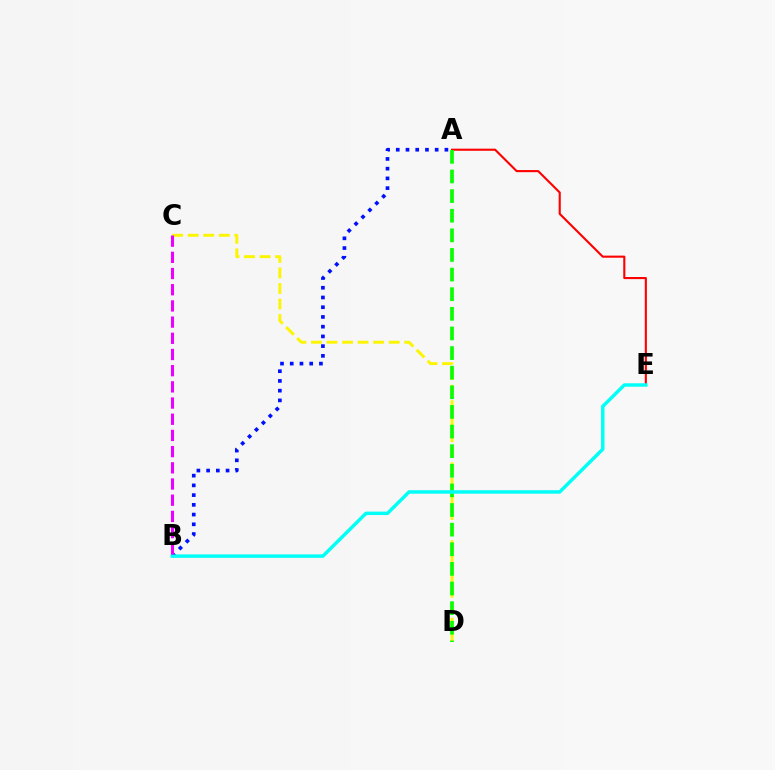{('A', 'E'): [{'color': '#ff0000', 'line_style': 'solid', 'thickness': 1.52}], ('C', 'D'): [{'color': '#fcf500', 'line_style': 'dashed', 'thickness': 2.11}], ('A', 'D'): [{'color': '#08ff00', 'line_style': 'dashed', 'thickness': 2.67}], ('A', 'B'): [{'color': '#0010ff', 'line_style': 'dotted', 'thickness': 2.64}], ('B', 'E'): [{'color': '#00fff6', 'line_style': 'solid', 'thickness': 2.47}], ('B', 'C'): [{'color': '#ee00ff', 'line_style': 'dashed', 'thickness': 2.2}]}